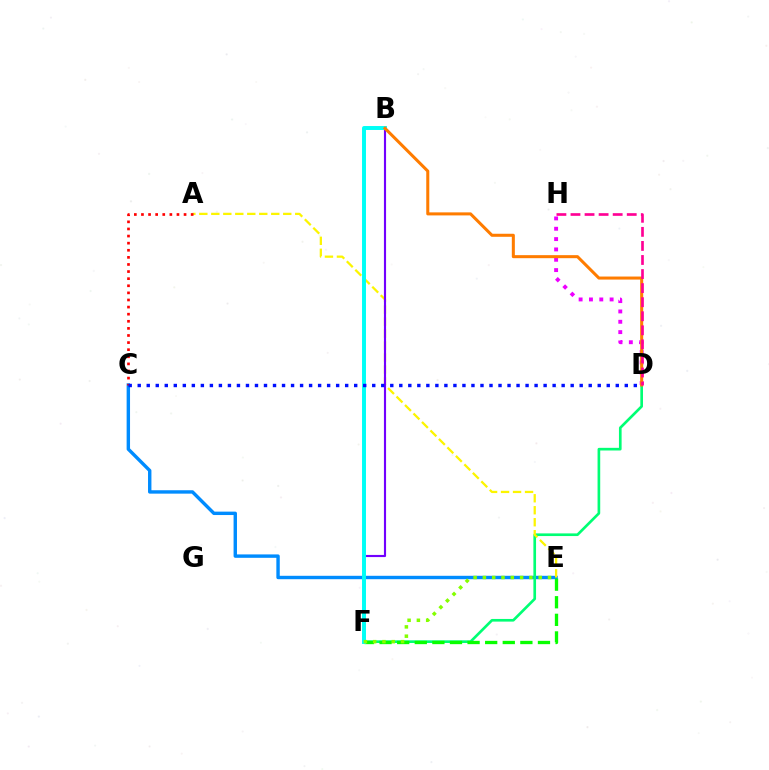{('C', 'E'): [{'color': '#008cff', 'line_style': 'solid', 'thickness': 2.45}], ('D', 'F'): [{'color': '#00ff74', 'line_style': 'solid', 'thickness': 1.92}], ('E', 'F'): [{'color': '#08ff00', 'line_style': 'dashed', 'thickness': 2.39}, {'color': '#84ff00', 'line_style': 'dotted', 'thickness': 2.53}], ('A', 'E'): [{'color': '#fcf500', 'line_style': 'dashed', 'thickness': 1.63}], ('D', 'H'): [{'color': '#ee00ff', 'line_style': 'dotted', 'thickness': 2.81}, {'color': '#ff0094', 'line_style': 'dashed', 'thickness': 1.91}], ('B', 'F'): [{'color': '#7200ff', 'line_style': 'solid', 'thickness': 1.54}, {'color': '#00fff6', 'line_style': 'solid', 'thickness': 2.84}], ('A', 'C'): [{'color': '#ff0000', 'line_style': 'dotted', 'thickness': 1.93}], ('B', 'D'): [{'color': '#ff7c00', 'line_style': 'solid', 'thickness': 2.19}], ('C', 'D'): [{'color': '#0010ff', 'line_style': 'dotted', 'thickness': 2.45}]}